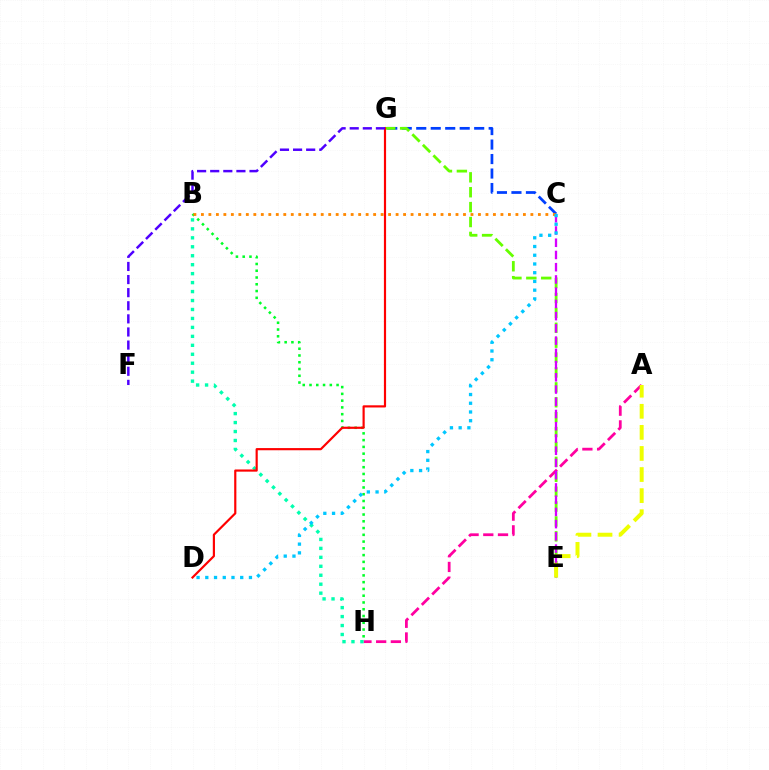{('C', 'G'): [{'color': '#003fff', 'line_style': 'dashed', 'thickness': 1.97}], ('E', 'G'): [{'color': '#66ff00', 'line_style': 'dashed', 'thickness': 2.02}], ('B', 'H'): [{'color': '#00ff27', 'line_style': 'dotted', 'thickness': 1.84}, {'color': '#00ffaf', 'line_style': 'dotted', 'thickness': 2.43}], ('B', 'C'): [{'color': '#ff8800', 'line_style': 'dotted', 'thickness': 2.03}], ('A', 'H'): [{'color': '#ff00a0', 'line_style': 'dashed', 'thickness': 2.0}], ('C', 'E'): [{'color': '#d600ff', 'line_style': 'dashed', 'thickness': 1.66}], ('A', 'E'): [{'color': '#eeff00', 'line_style': 'dashed', 'thickness': 2.86}], ('D', 'G'): [{'color': '#ff0000', 'line_style': 'solid', 'thickness': 1.57}], ('F', 'G'): [{'color': '#4f00ff', 'line_style': 'dashed', 'thickness': 1.78}], ('C', 'D'): [{'color': '#00c7ff', 'line_style': 'dotted', 'thickness': 2.37}]}